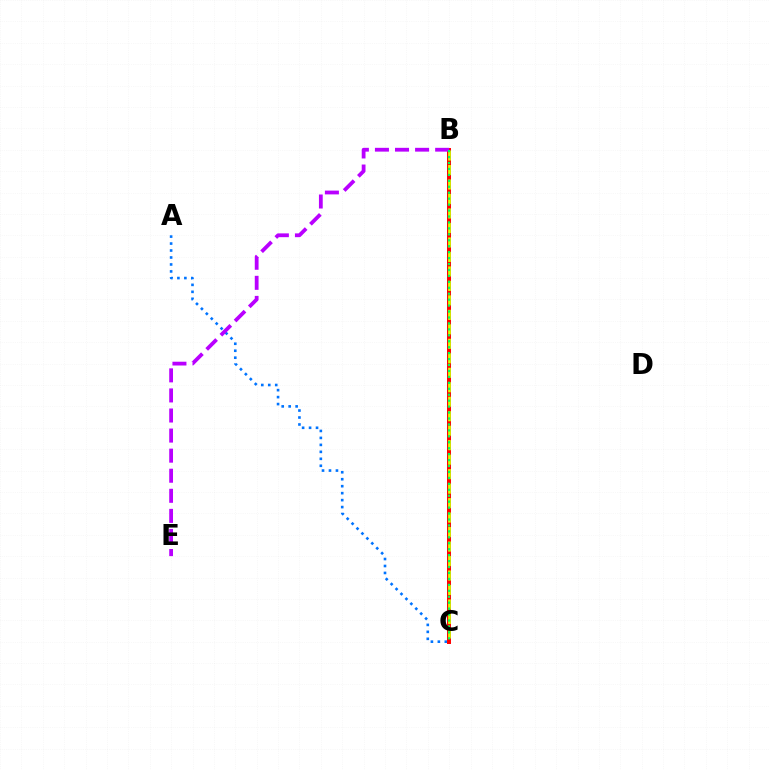{('A', 'C'): [{'color': '#0074ff', 'line_style': 'dotted', 'thickness': 1.89}], ('B', 'C'): [{'color': '#ff0000', 'line_style': 'solid', 'thickness': 2.86}, {'color': '#d1ff00', 'line_style': 'dashed', 'thickness': 1.97}, {'color': '#00ff5c', 'line_style': 'dotted', 'thickness': 1.61}], ('B', 'E'): [{'color': '#b900ff', 'line_style': 'dashed', 'thickness': 2.73}]}